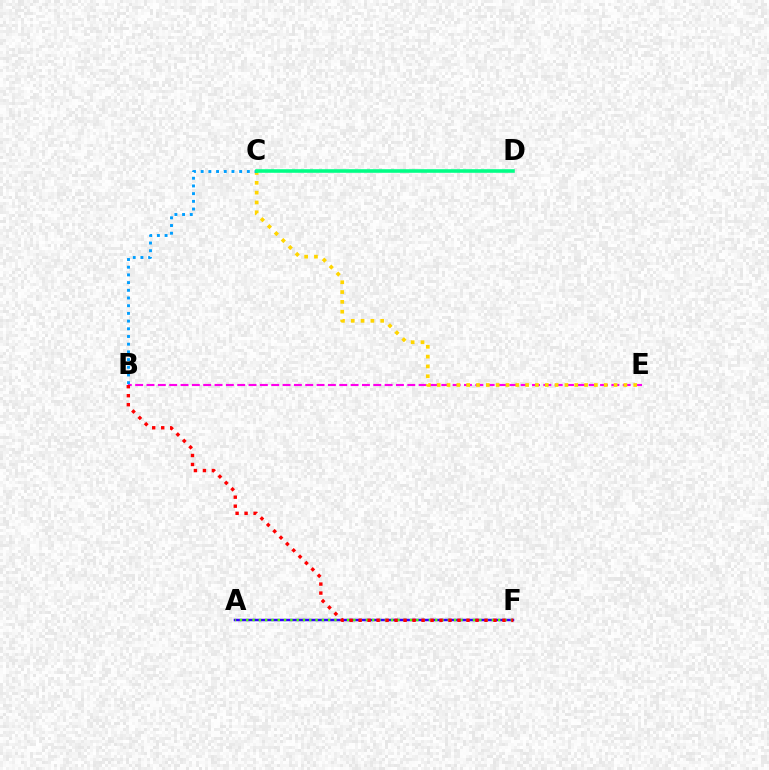{('B', 'E'): [{'color': '#ff00ed', 'line_style': 'dashed', 'thickness': 1.54}], ('C', 'E'): [{'color': '#ffd500', 'line_style': 'dotted', 'thickness': 2.67}], ('B', 'C'): [{'color': '#009eff', 'line_style': 'dotted', 'thickness': 2.09}], ('C', 'D'): [{'color': '#00ff86', 'line_style': 'solid', 'thickness': 2.57}], ('A', 'F'): [{'color': '#3700ff', 'line_style': 'solid', 'thickness': 1.77}, {'color': '#4fff00', 'line_style': 'dotted', 'thickness': 1.71}], ('B', 'F'): [{'color': '#ff0000', 'line_style': 'dotted', 'thickness': 2.44}]}